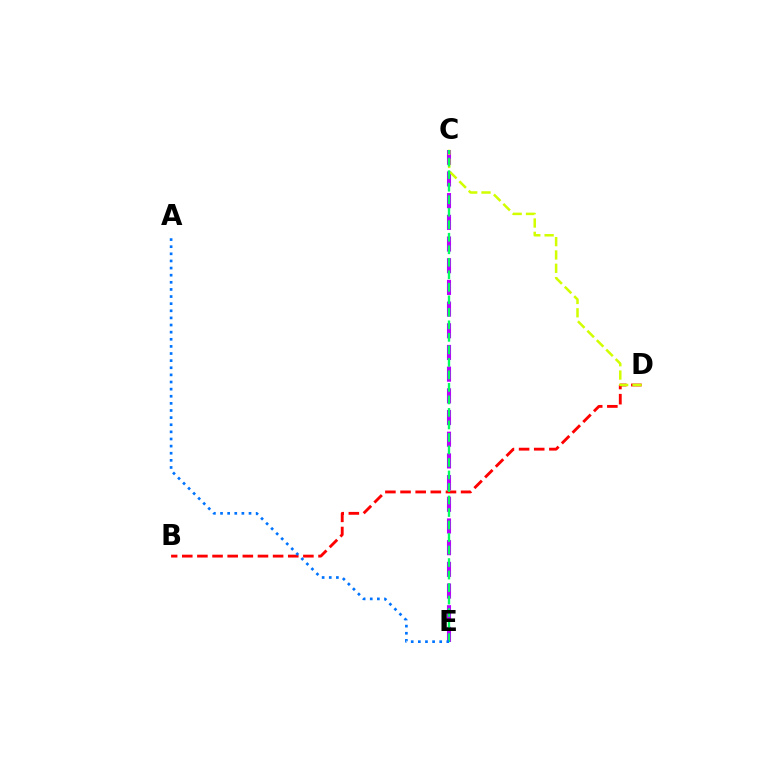{('B', 'D'): [{'color': '#ff0000', 'line_style': 'dashed', 'thickness': 2.06}], ('C', 'E'): [{'color': '#b900ff', 'line_style': 'dashed', 'thickness': 2.95}, {'color': '#00ff5c', 'line_style': 'dashed', 'thickness': 1.7}], ('C', 'D'): [{'color': '#d1ff00', 'line_style': 'dashed', 'thickness': 1.81}], ('A', 'E'): [{'color': '#0074ff', 'line_style': 'dotted', 'thickness': 1.93}]}